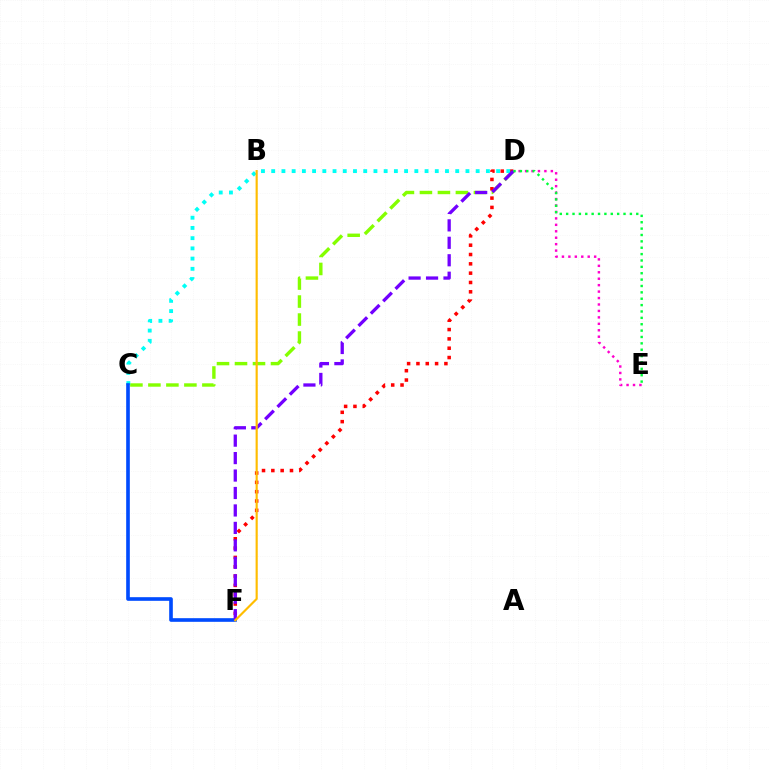{('C', 'D'): [{'color': '#84ff00', 'line_style': 'dashed', 'thickness': 2.44}, {'color': '#00fff6', 'line_style': 'dotted', 'thickness': 2.78}], ('D', 'F'): [{'color': '#ff0000', 'line_style': 'dotted', 'thickness': 2.53}, {'color': '#7200ff', 'line_style': 'dashed', 'thickness': 2.37}], ('C', 'F'): [{'color': '#004bff', 'line_style': 'solid', 'thickness': 2.62}], ('D', 'E'): [{'color': '#ff00cf', 'line_style': 'dotted', 'thickness': 1.75}, {'color': '#00ff39', 'line_style': 'dotted', 'thickness': 1.73}], ('B', 'F'): [{'color': '#ffbd00', 'line_style': 'solid', 'thickness': 1.55}]}